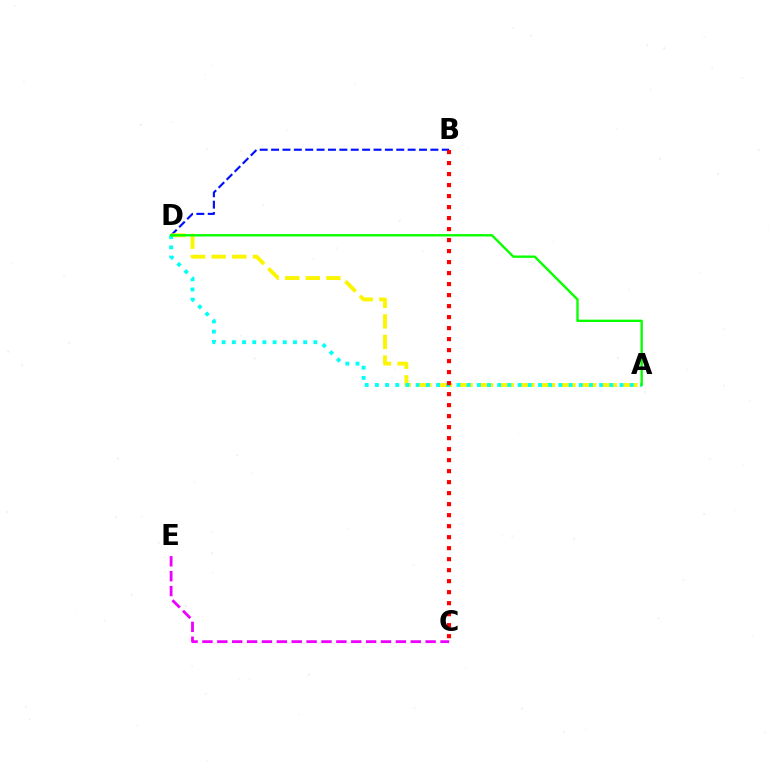{('B', 'D'): [{'color': '#0010ff', 'line_style': 'dashed', 'thickness': 1.55}], ('A', 'D'): [{'color': '#fcf500', 'line_style': 'dashed', 'thickness': 2.8}, {'color': '#00fff6', 'line_style': 'dotted', 'thickness': 2.77}, {'color': '#08ff00', 'line_style': 'solid', 'thickness': 1.7}], ('C', 'E'): [{'color': '#ee00ff', 'line_style': 'dashed', 'thickness': 2.02}], ('B', 'C'): [{'color': '#ff0000', 'line_style': 'dotted', 'thickness': 2.99}]}